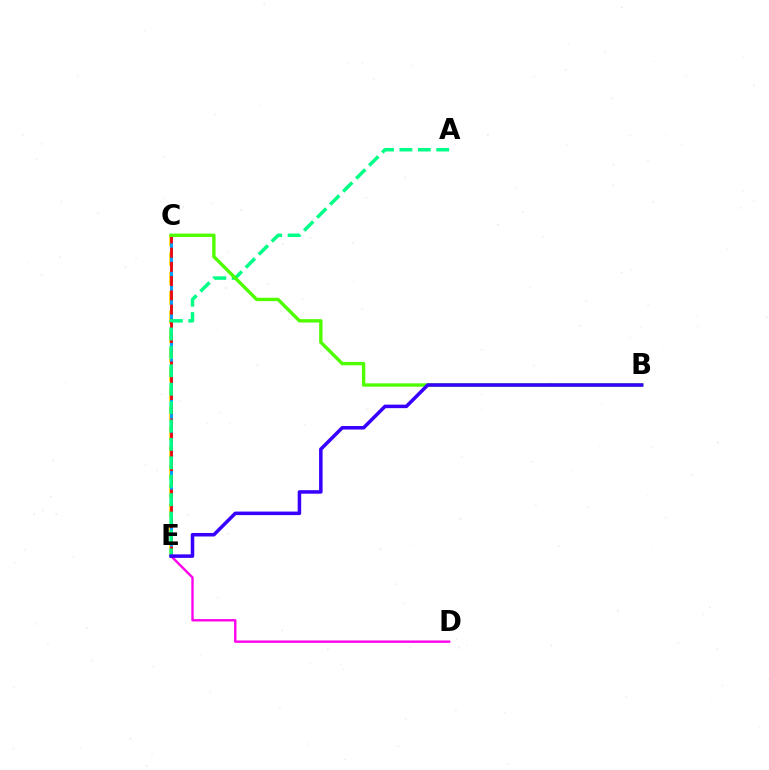{('C', 'E'): [{'color': '#ffd500', 'line_style': 'dashed', 'thickness': 2.63}, {'color': '#009eff', 'line_style': 'solid', 'thickness': 2.12}, {'color': '#ff0000', 'line_style': 'dashed', 'thickness': 1.93}], ('D', 'E'): [{'color': '#ff00ed', 'line_style': 'solid', 'thickness': 1.71}], ('A', 'E'): [{'color': '#00ff86', 'line_style': 'dashed', 'thickness': 2.5}], ('B', 'C'): [{'color': '#4fff00', 'line_style': 'solid', 'thickness': 2.43}], ('B', 'E'): [{'color': '#3700ff', 'line_style': 'solid', 'thickness': 2.54}]}